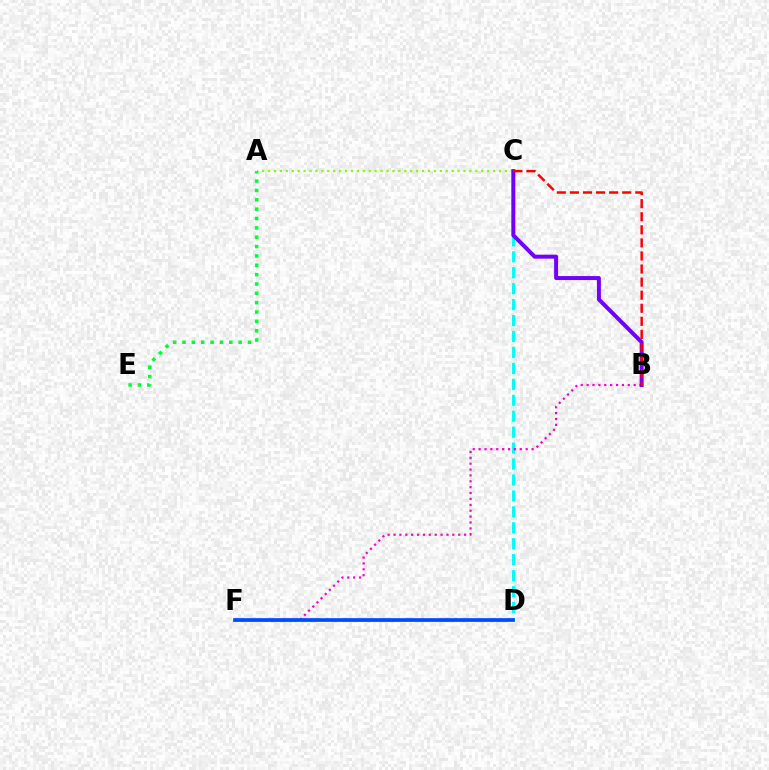{('A', 'C'): [{'color': '#84ff00', 'line_style': 'dotted', 'thickness': 1.61}], ('D', 'F'): [{'color': '#ffbd00', 'line_style': 'solid', 'thickness': 1.88}, {'color': '#004bff', 'line_style': 'solid', 'thickness': 2.67}], ('C', 'D'): [{'color': '#00fff6', 'line_style': 'dashed', 'thickness': 2.17}], ('B', 'F'): [{'color': '#ff00cf', 'line_style': 'dotted', 'thickness': 1.6}], ('B', 'C'): [{'color': '#7200ff', 'line_style': 'solid', 'thickness': 2.87}, {'color': '#ff0000', 'line_style': 'dashed', 'thickness': 1.78}], ('A', 'E'): [{'color': '#00ff39', 'line_style': 'dotted', 'thickness': 2.54}]}